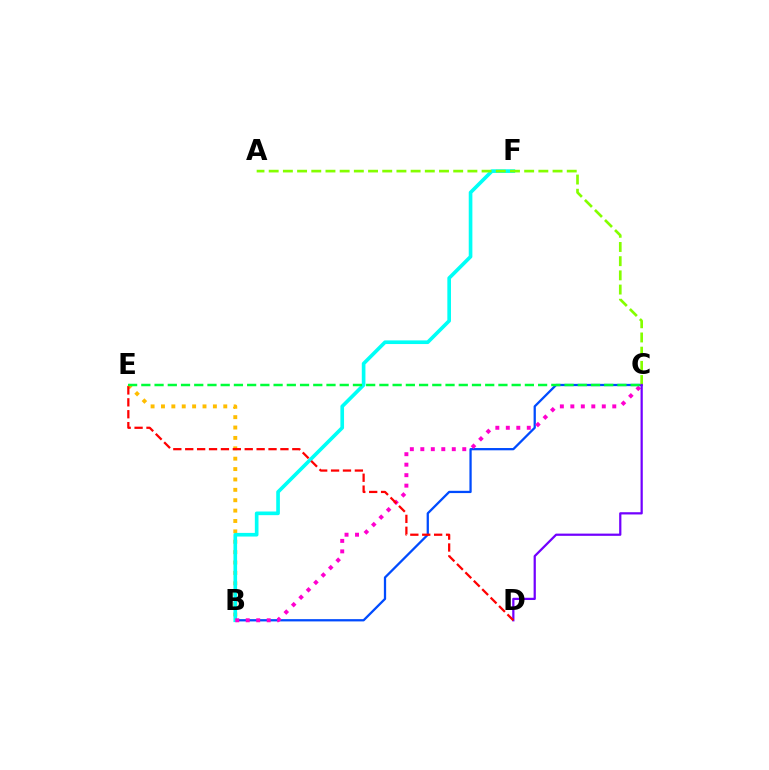{('B', 'C'): [{'color': '#004bff', 'line_style': 'solid', 'thickness': 1.64}, {'color': '#ff00cf', 'line_style': 'dotted', 'thickness': 2.85}], ('B', 'E'): [{'color': '#ffbd00', 'line_style': 'dotted', 'thickness': 2.82}], ('B', 'F'): [{'color': '#00fff6', 'line_style': 'solid', 'thickness': 2.63}], ('C', 'E'): [{'color': '#00ff39', 'line_style': 'dashed', 'thickness': 1.8}], ('A', 'C'): [{'color': '#84ff00', 'line_style': 'dashed', 'thickness': 1.93}], ('C', 'D'): [{'color': '#7200ff', 'line_style': 'solid', 'thickness': 1.61}], ('D', 'E'): [{'color': '#ff0000', 'line_style': 'dashed', 'thickness': 1.62}]}